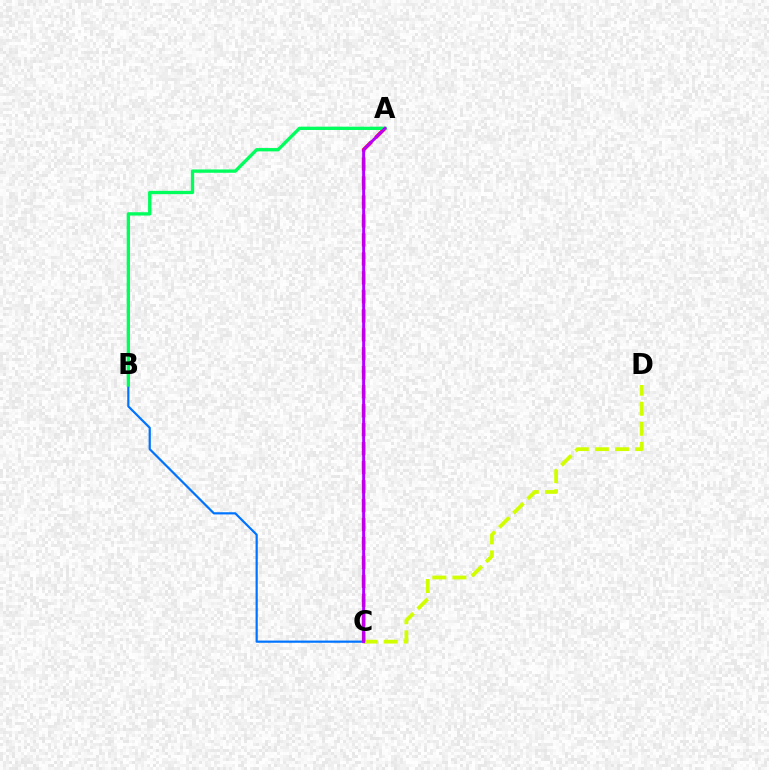{('C', 'D'): [{'color': '#d1ff00', 'line_style': 'dashed', 'thickness': 2.73}], ('B', 'C'): [{'color': '#0074ff', 'line_style': 'solid', 'thickness': 1.59}], ('A', 'C'): [{'color': '#ff0000', 'line_style': 'dashed', 'thickness': 2.58}, {'color': '#b900ff', 'line_style': 'solid', 'thickness': 2.1}], ('A', 'B'): [{'color': '#00ff5c', 'line_style': 'solid', 'thickness': 2.39}]}